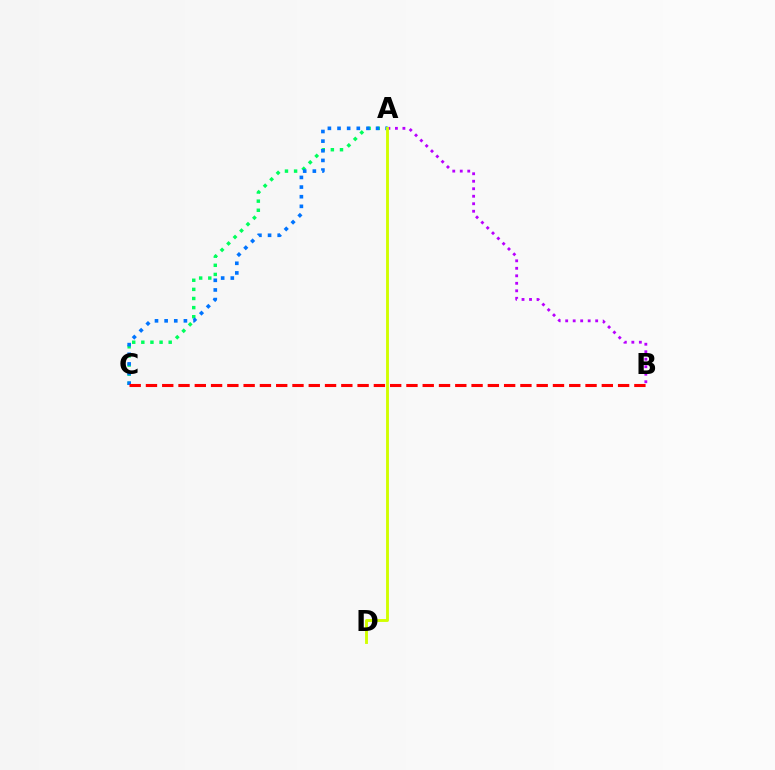{('A', 'B'): [{'color': '#b900ff', 'line_style': 'dotted', 'thickness': 2.04}], ('A', 'C'): [{'color': '#00ff5c', 'line_style': 'dotted', 'thickness': 2.48}, {'color': '#0074ff', 'line_style': 'dotted', 'thickness': 2.62}], ('A', 'D'): [{'color': '#d1ff00', 'line_style': 'solid', 'thickness': 2.07}], ('B', 'C'): [{'color': '#ff0000', 'line_style': 'dashed', 'thickness': 2.21}]}